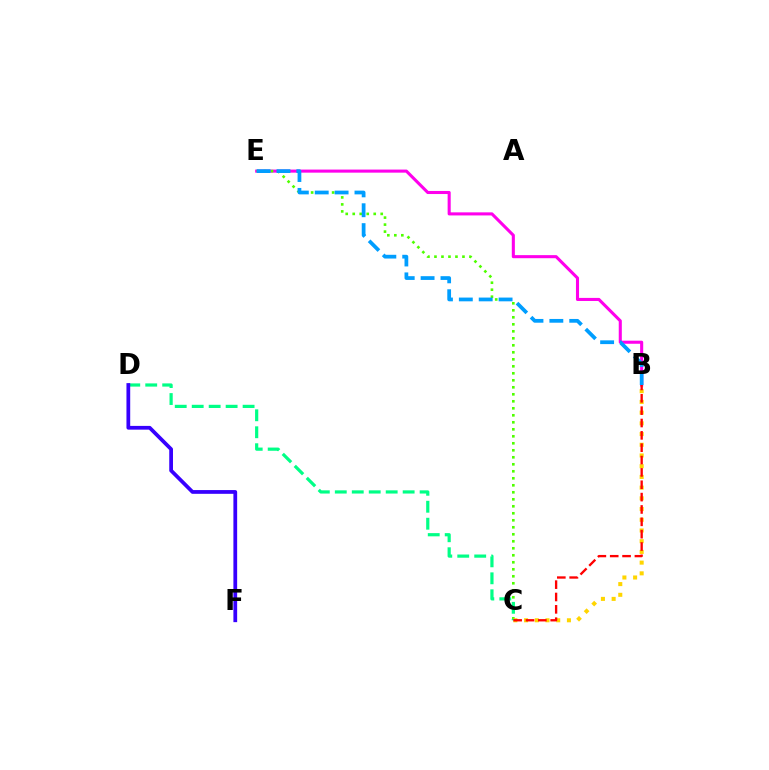{('B', 'E'): [{'color': '#ff00ed', 'line_style': 'solid', 'thickness': 2.22}, {'color': '#009eff', 'line_style': 'dashed', 'thickness': 2.7}], ('C', 'E'): [{'color': '#4fff00', 'line_style': 'dotted', 'thickness': 1.9}], ('B', 'C'): [{'color': '#ffd500', 'line_style': 'dotted', 'thickness': 2.91}, {'color': '#ff0000', 'line_style': 'dashed', 'thickness': 1.68}], ('C', 'D'): [{'color': '#00ff86', 'line_style': 'dashed', 'thickness': 2.3}], ('D', 'F'): [{'color': '#3700ff', 'line_style': 'solid', 'thickness': 2.7}]}